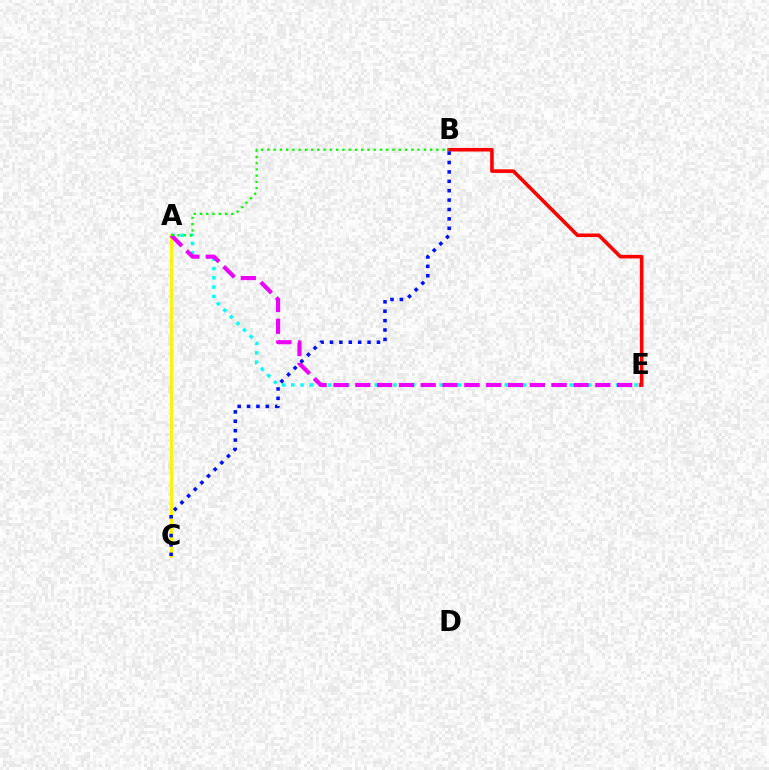{('A', 'C'): [{'color': '#fcf500', 'line_style': 'solid', 'thickness': 2.1}], ('A', 'E'): [{'color': '#00fff6', 'line_style': 'dotted', 'thickness': 2.52}, {'color': '#ee00ff', 'line_style': 'dashed', 'thickness': 2.96}], ('B', 'E'): [{'color': '#ff0000', 'line_style': 'solid', 'thickness': 2.58}], ('A', 'B'): [{'color': '#08ff00', 'line_style': 'dotted', 'thickness': 1.7}], ('B', 'C'): [{'color': '#0010ff', 'line_style': 'dotted', 'thickness': 2.55}]}